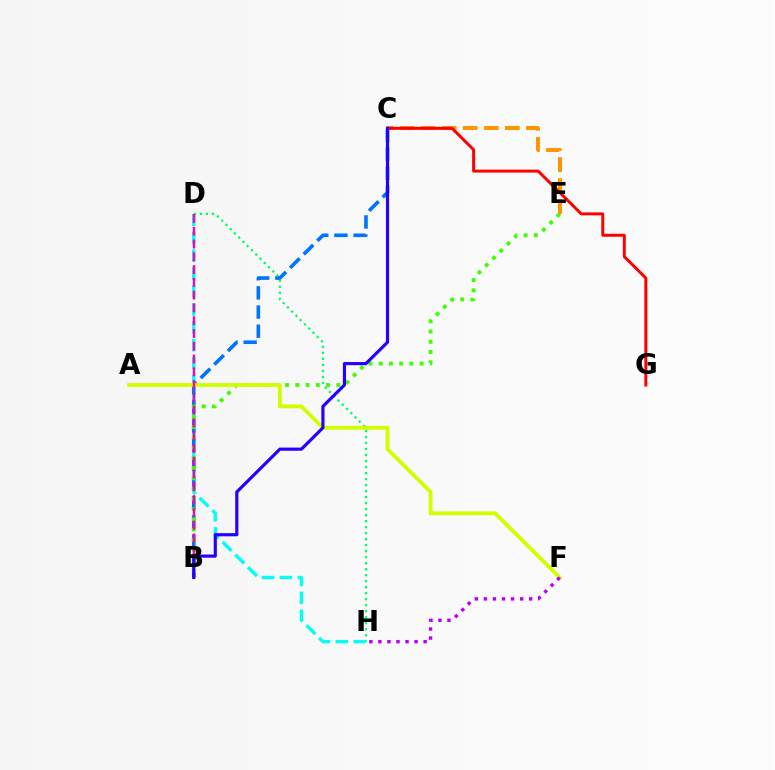{('D', 'H'): [{'color': '#00ff5c', 'line_style': 'dotted', 'thickness': 1.63}, {'color': '#00fff6', 'line_style': 'dashed', 'thickness': 2.43}], ('C', 'E'): [{'color': '#ff9400', 'line_style': 'dashed', 'thickness': 2.86}], ('B', 'C'): [{'color': '#0074ff', 'line_style': 'dashed', 'thickness': 2.61}, {'color': '#2500ff', 'line_style': 'solid', 'thickness': 2.28}], ('B', 'E'): [{'color': '#3dff00', 'line_style': 'dotted', 'thickness': 2.78}], ('A', 'F'): [{'color': '#d1ff00', 'line_style': 'solid', 'thickness': 2.75}], ('F', 'H'): [{'color': '#b900ff', 'line_style': 'dotted', 'thickness': 2.46}], ('C', 'G'): [{'color': '#ff0000', 'line_style': 'solid', 'thickness': 2.14}], ('B', 'D'): [{'color': '#ff00ac', 'line_style': 'dashed', 'thickness': 1.74}]}